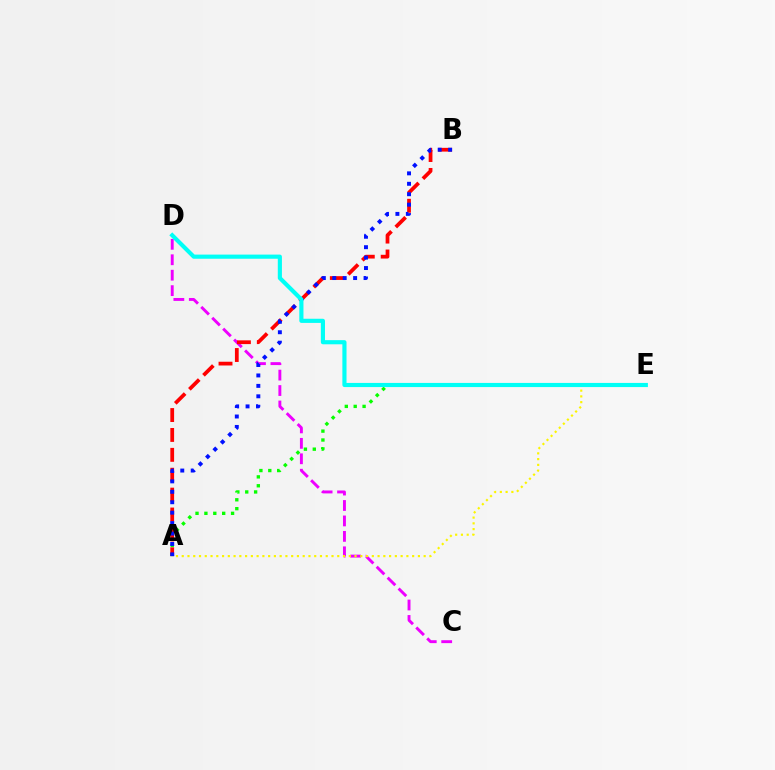{('A', 'E'): [{'color': '#08ff00', 'line_style': 'dotted', 'thickness': 2.41}, {'color': '#fcf500', 'line_style': 'dotted', 'thickness': 1.57}], ('C', 'D'): [{'color': '#ee00ff', 'line_style': 'dashed', 'thickness': 2.1}], ('A', 'B'): [{'color': '#ff0000', 'line_style': 'dashed', 'thickness': 2.7}, {'color': '#0010ff', 'line_style': 'dotted', 'thickness': 2.83}], ('D', 'E'): [{'color': '#00fff6', 'line_style': 'solid', 'thickness': 2.98}]}